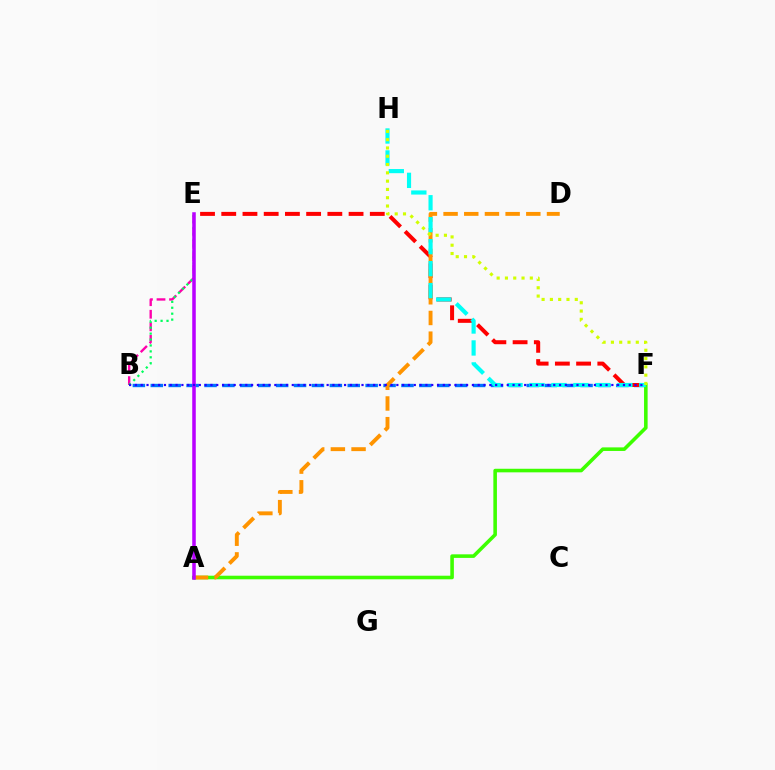{('B', 'E'): [{'color': '#ff00ac', 'line_style': 'dashed', 'thickness': 1.71}, {'color': '#00ff5c', 'line_style': 'dotted', 'thickness': 1.61}], ('B', 'F'): [{'color': '#0074ff', 'line_style': 'dashed', 'thickness': 2.43}, {'color': '#2500ff', 'line_style': 'dotted', 'thickness': 1.58}], ('A', 'F'): [{'color': '#3dff00', 'line_style': 'solid', 'thickness': 2.58}], ('E', 'F'): [{'color': '#ff0000', 'line_style': 'dashed', 'thickness': 2.88}], ('A', 'D'): [{'color': '#ff9400', 'line_style': 'dashed', 'thickness': 2.81}], ('A', 'E'): [{'color': '#b900ff', 'line_style': 'solid', 'thickness': 2.54}], ('F', 'H'): [{'color': '#00fff6', 'line_style': 'dashed', 'thickness': 2.98}, {'color': '#d1ff00', 'line_style': 'dotted', 'thickness': 2.25}]}